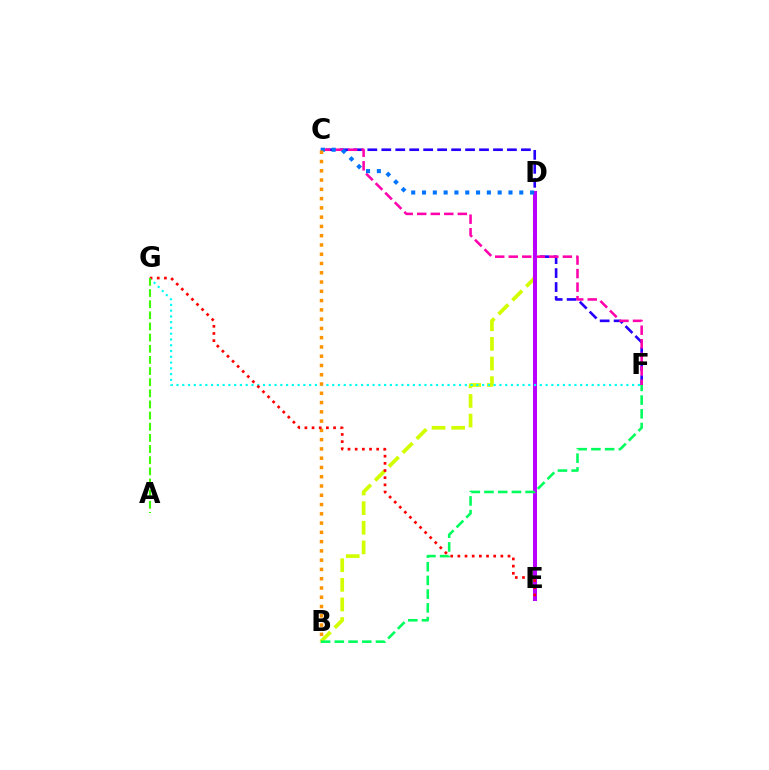{('C', 'F'): [{'color': '#2500ff', 'line_style': 'dashed', 'thickness': 1.9}, {'color': '#ff00ac', 'line_style': 'dashed', 'thickness': 1.84}], ('B', 'D'): [{'color': '#d1ff00', 'line_style': 'dashed', 'thickness': 2.66}], ('D', 'E'): [{'color': '#b900ff', 'line_style': 'solid', 'thickness': 2.91}], ('C', 'D'): [{'color': '#0074ff', 'line_style': 'dotted', 'thickness': 2.94}], ('F', 'G'): [{'color': '#00fff6', 'line_style': 'dotted', 'thickness': 1.57}], ('B', 'C'): [{'color': '#ff9400', 'line_style': 'dotted', 'thickness': 2.52}], ('E', 'G'): [{'color': '#ff0000', 'line_style': 'dotted', 'thickness': 1.95}], ('B', 'F'): [{'color': '#00ff5c', 'line_style': 'dashed', 'thickness': 1.86}], ('A', 'G'): [{'color': '#3dff00', 'line_style': 'dashed', 'thickness': 1.51}]}